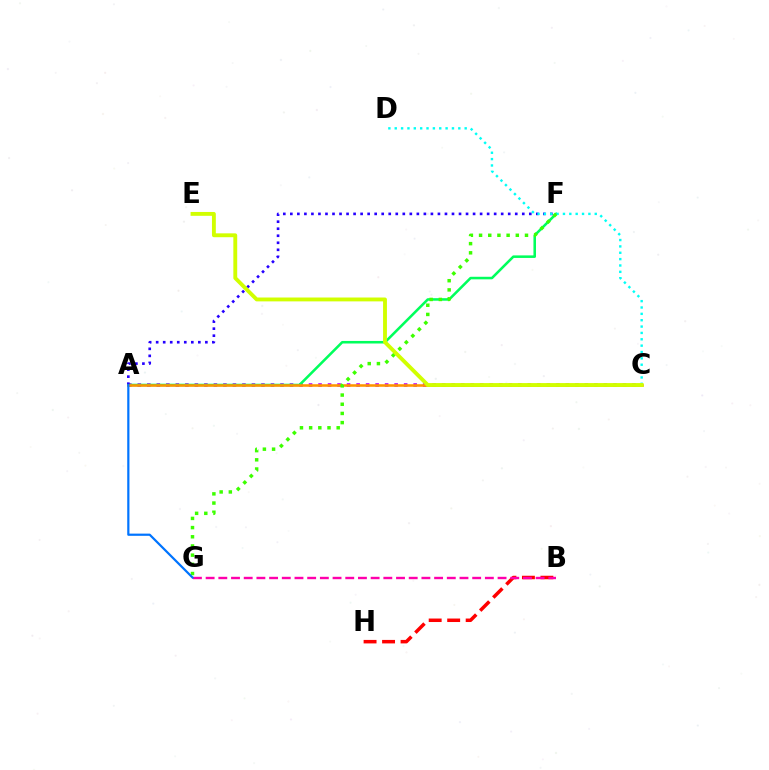{('A', 'C'): [{'color': '#b900ff', 'line_style': 'dotted', 'thickness': 2.58}, {'color': '#ff9400', 'line_style': 'solid', 'thickness': 1.85}], ('A', 'F'): [{'color': '#00ff5c', 'line_style': 'solid', 'thickness': 1.84}, {'color': '#2500ff', 'line_style': 'dotted', 'thickness': 1.91}], ('B', 'H'): [{'color': '#ff0000', 'line_style': 'dashed', 'thickness': 2.51}], ('C', 'D'): [{'color': '#00fff6', 'line_style': 'dotted', 'thickness': 1.73}], ('B', 'G'): [{'color': '#ff00ac', 'line_style': 'dashed', 'thickness': 1.72}], ('F', 'G'): [{'color': '#3dff00', 'line_style': 'dotted', 'thickness': 2.5}], ('C', 'E'): [{'color': '#d1ff00', 'line_style': 'solid', 'thickness': 2.78}], ('A', 'G'): [{'color': '#0074ff', 'line_style': 'solid', 'thickness': 1.59}]}